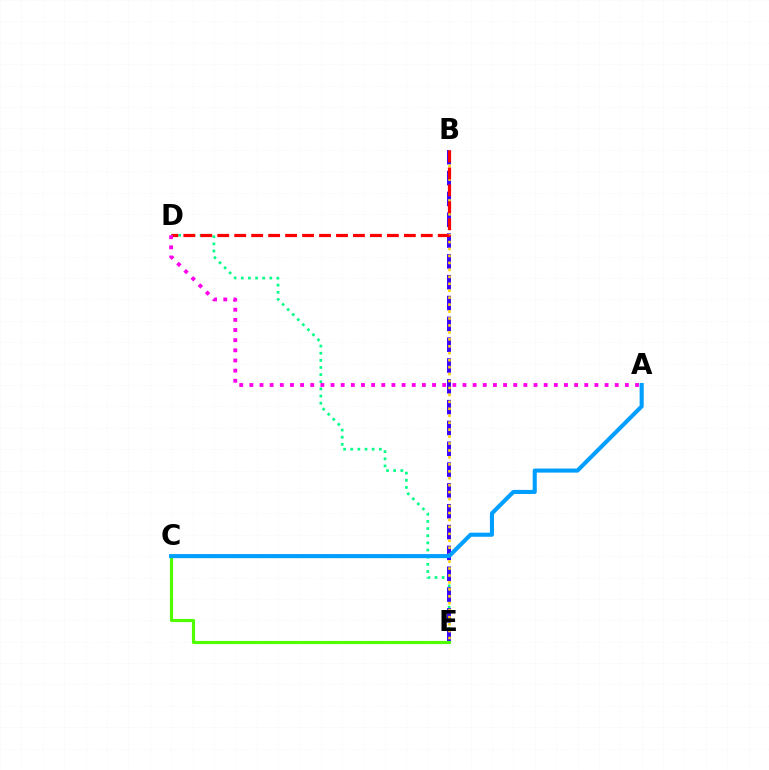{('D', 'E'): [{'color': '#00ff86', 'line_style': 'dotted', 'thickness': 1.94}], ('B', 'E'): [{'color': '#3700ff', 'line_style': 'dashed', 'thickness': 2.83}, {'color': '#ffd500', 'line_style': 'dotted', 'thickness': 1.89}], ('C', 'E'): [{'color': '#4fff00', 'line_style': 'solid', 'thickness': 2.26}], ('B', 'D'): [{'color': '#ff0000', 'line_style': 'dashed', 'thickness': 2.3}], ('A', 'D'): [{'color': '#ff00ed', 'line_style': 'dotted', 'thickness': 2.76}], ('A', 'C'): [{'color': '#009eff', 'line_style': 'solid', 'thickness': 2.94}]}